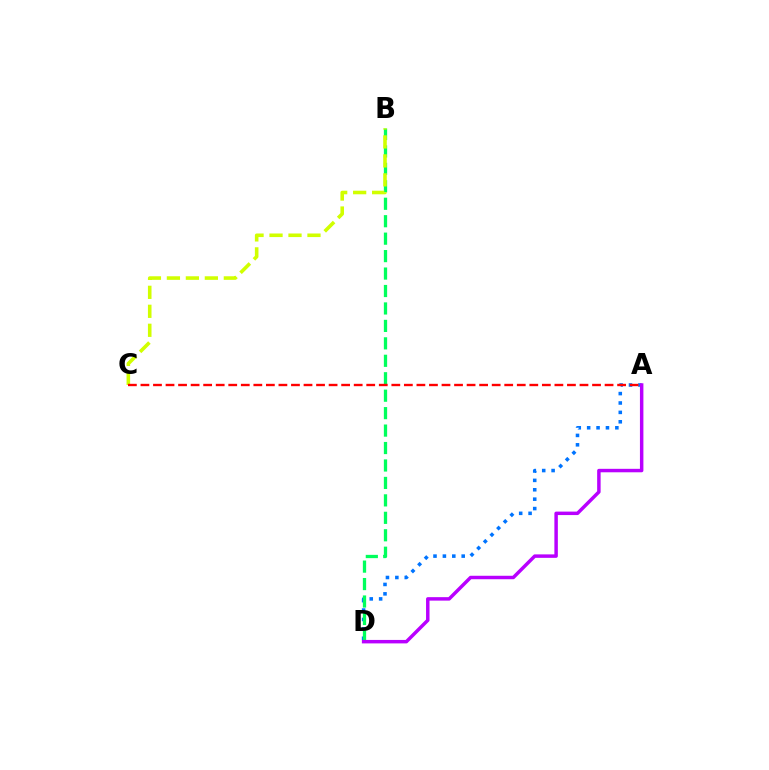{('A', 'D'): [{'color': '#0074ff', 'line_style': 'dotted', 'thickness': 2.55}, {'color': '#b900ff', 'line_style': 'solid', 'thickness': 2.49}], ('B', 'D'): [{'color': '#00ff5c', 'line_style': 'dashed', 'thickness': 2.37}], ('B', 'C'): [{'color': '#d1ff00', 'line_style': 'dashed', 'thickness': 2.58}], ('A', 'C'): [{'color': '#ff0000', 'line_style': 'dashed', 'thickness': 1.7}]}